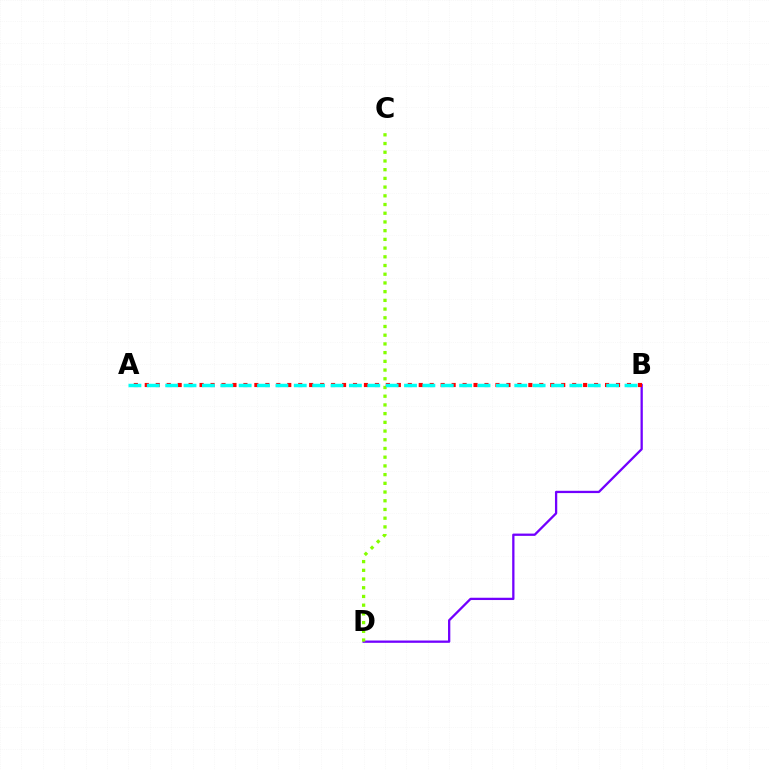{('B', 'D'): [{'color': '#7200ff', 'line_style': 'solid', 'thickness': 1.65}], ('C', 'D'): [{'color': '#84ff00', 'line_style': 'dotted', 'thickness': 2.37}], ('A', 'B'): [{'color': '#ff0000', 'line_style': 'dotted', 'thickness': 2.98}, {'color': '#00fff6', 'line_style': 'dashed', 'thickness': 2.5}]}